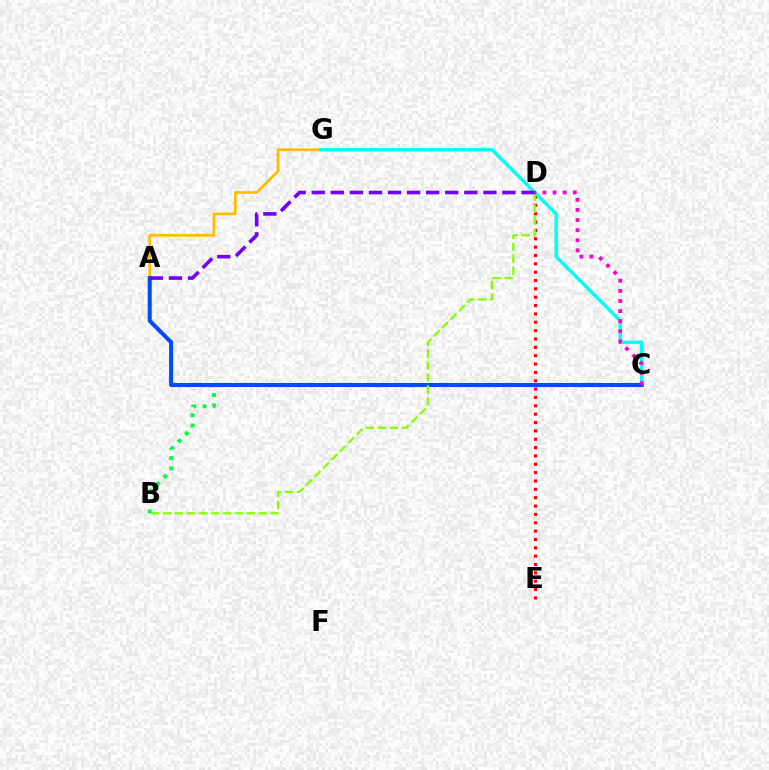{('A', 'G'): [{'color': '#ffbd00', 'line_style': 'solid', 'thickness': 1.95}], ('B', 'C'): [{'color': '#00ff39', 'line_style': 'dotted', 'thickness': 2.82}], ('D', 'E'): [{'color': '#ff0000', 'line_style': 'dotted', 'thickness': 2.27}], ('C', 'G'): [{'color': '#00fff6', 'line_style': 'solid', 'thickness': 2.45}], ('A', 'C'): [{'color': '#004bff', 'line_style': 'solid', 'thickness': 2.91}], ('B', 'D'): [{'color': '#84ff00', 'line_style': 'dashed', 'thickness': 1.62}], ('C', 'D'): [{'color': '#ff00cf', 'line_style': 'dotted', 'thickness': 2.75}], ('A', 'D'): [{'color': '#7200ff', 'line_style': 'dashed', 'thickness': 2.59}]}